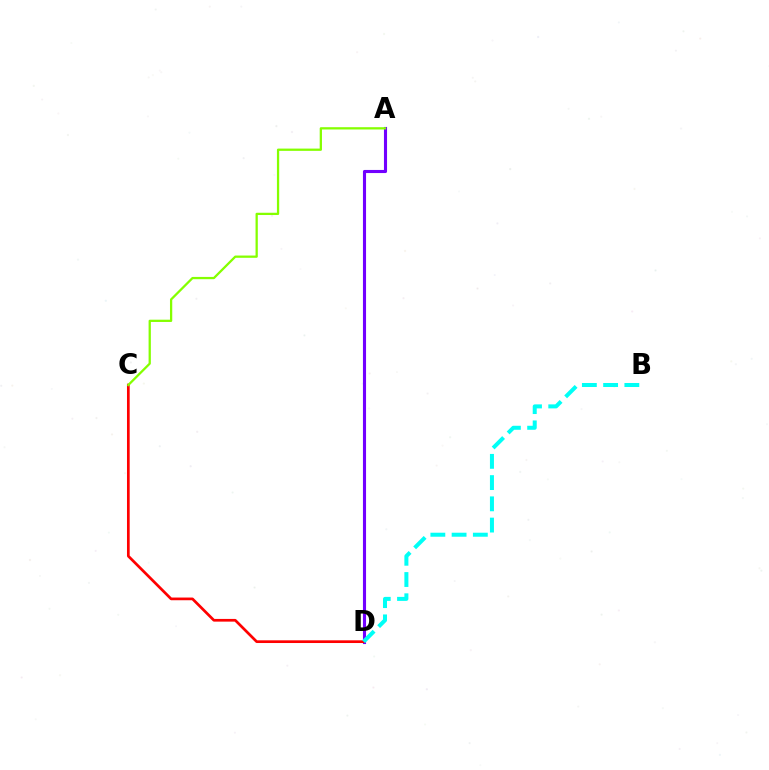{('A', 'D'): [{'color': '#7200ff', 'line_style': 'solid', 'thickness': 2.23}], ('C', 'D'): [{'color': '#ff0000', 'line_style': 'solid', 'thickness': 1.95}], ('B', 'D'): [{'color': '#00fff6', 'line_style': 'dashed', 'thickness': 2.89}], ('A', 'C'): [{'color': '#84ff00', 'line_style': 'solid', 'thickness': 1.63}]}